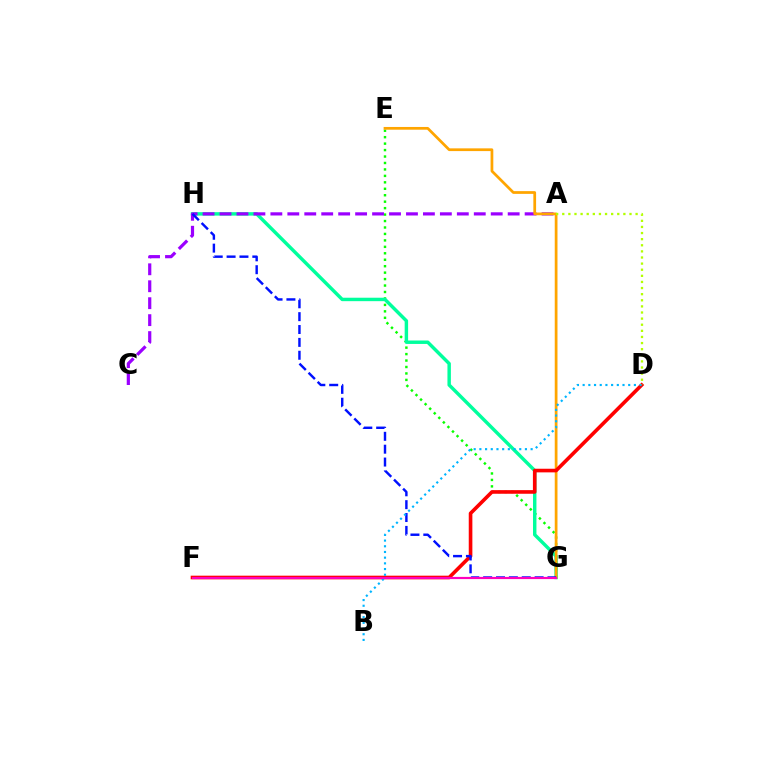{('E', 'G'): [{'color': '#08ff00', 'line_style': 'dotted', 'thickness': 1.75}, {'color': '#ffa500', 'line_style': 'solid', 'thickness': 1.97}], ('G', 'H'): [{'color': '#00ff9d', 'line_style': 'solid', 'thickness': 2.48}, {'color': '#0010ff', 'line_style': 'dashed', 'thickness': 1.75}], ('A', 'C'): [{'color': '#9b00ff', 'line_style': 'dashed', 'thickness': 2.3}], ('D', 'F'): [{'color': '#ff0000', 'line_style': 'solid', 'thickness': 2.61}], ('B', 'D'): [{'color': '#00b5ff', 'line_style': 'dotted', 'thickness': 1.55}], ('A', 'D'): [{'color': '#b3ff00', 'line_style': 'dotted', 'thickness': 1.66}], ('F', 'G'): [{'color': '#ff00bd', 'line_style': 'solid', 'thickness': 1.57}]}